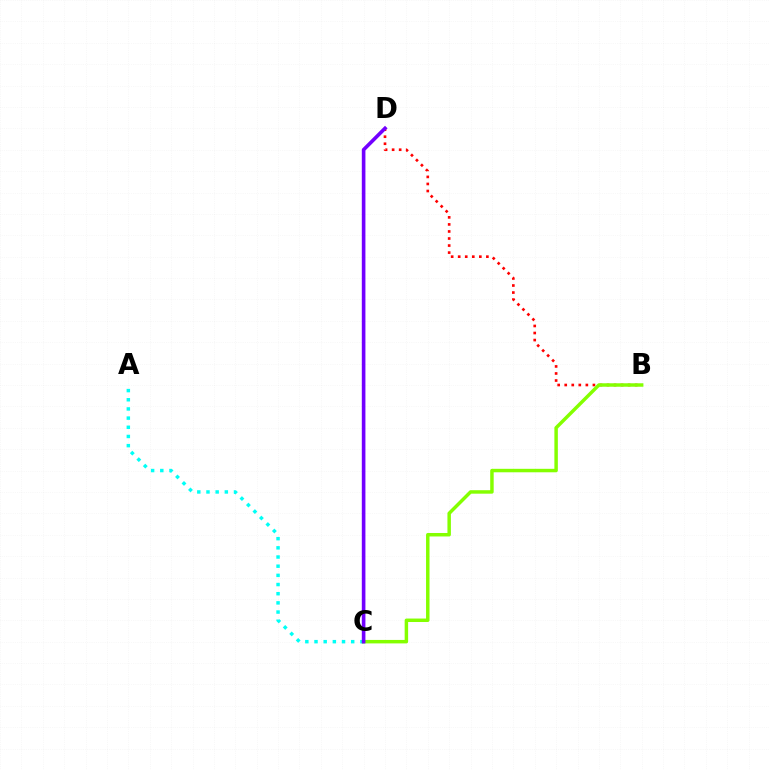{('A', 'C'): [{'color': '#00fff6', 'line_style': 'dotted', 'thickness': 2.49}], ('B', 'D'): [{'color': '#ff0000', 'line_style': 'dotted', 'thickness': 1.91}], ('B', 'C'): [{'color': '#84ff00', 'line_style': 'solid', 'thickness': 2.5}], ('C', 'D'): [{'color': '#7200ff', 'line_style': 'solid', 'thickness': 2.6}]}